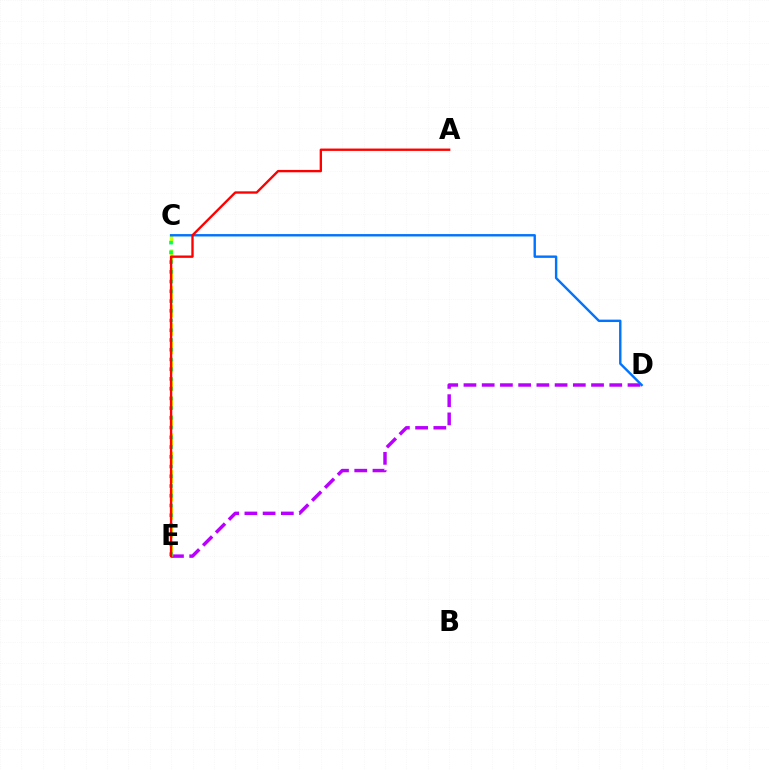{('D', 'E'): [{'color': '#b900ff', 'line_style': 'dashed', 'thickness': 2.48}], ('C', 'E'): [{'color': '#d1ff00', 'line_style': 'dashed', 'thickness': 2.5}, {'color': '#00ff5c', 'line_style': 'dotted', 'thickness': 2.65}], ('C', 'D'): [{'color': '#0074ff', 'line_style': 'solid', 'thickness': 1.73}], ('A', 'E'): [{'color': '#ff0000', 'line_style': 'solid', 'thickness': 1.7}]}